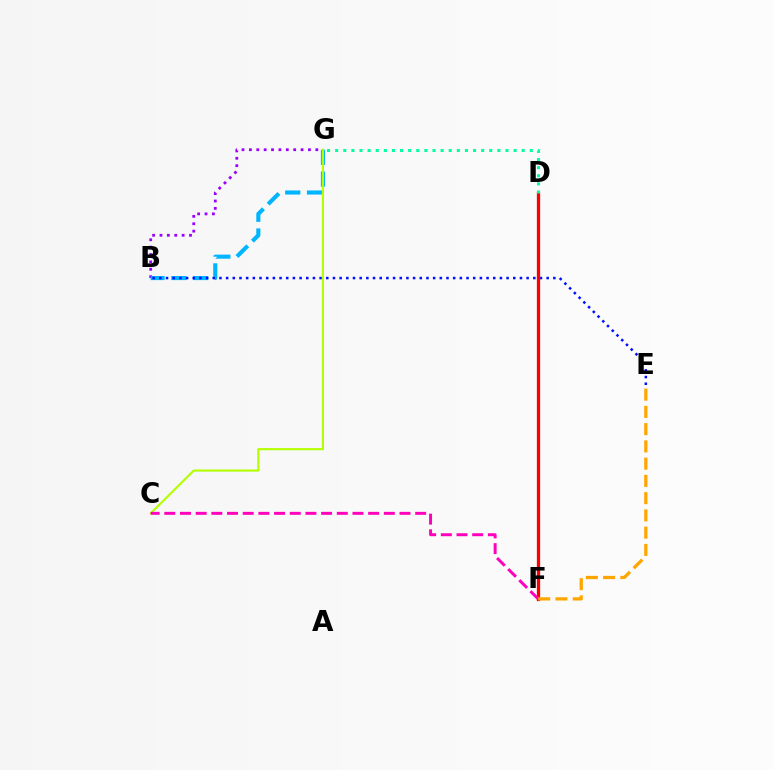{('B', 'G'): [{'color': '#9b00ff', 'line_style': 'dotted', 'thickness': 2.01}, {'color': '#00b5ff', 'line_style': 'dashed', 'thickness': 2.96}], ('D', 'F'): [{'color': '#08ff00', 'line_style': 'solid', 'thickness': 1.88}, {'color': '#ff0000', 'line_style': 'solid', 'thickness': 2.36}], ('B', 'E'): [{'color': '#0010ff', 'line_style': 'dotted', 'thickness': 1.81}], ('C', 'G'): [{'color': '#b3ff00', 'line_style': 'solid', 'thickness': 1.53}], ('D', 'G'): [{'color': '#00ff9d', 'line_style': 'dotted', 'thickness': 2.2}], ('C', 'F'): [{'color': '#ff00bd', 'line_style': 'dashed', 'thickness': 2.13}], ('E', 'F'): [{'color': '#ffa500', 'line_style': 'dashed', 'thickness': 2.34}]}